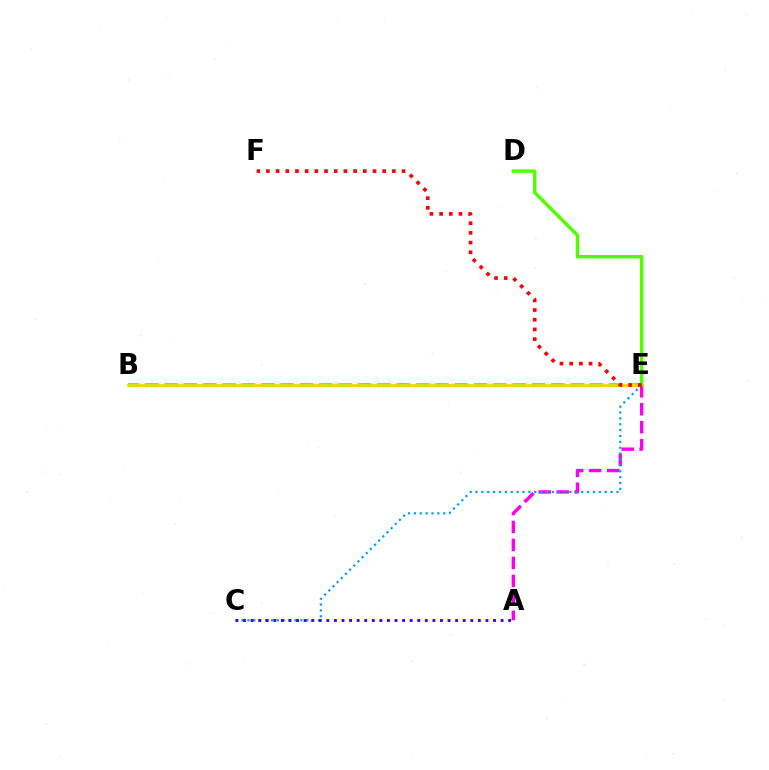{('B', 'E'): [{'color': '#00ff86', 'line_style': 'dashed', 'thickness': 2.63}, {'color': '#ffd500', 'line_style': 'solid', 'thickness': 1.92}], ('A', 'E'): [{'color': '#ff00ed', 'line_style': 'dashed', 'thickness': 2.44}], ('D', 'E'): [{'color': '#4fff00', 'line_style': 'solid', 'thickness': 2.45}], ('C', 'E'): [{'color': '#009eff', 'line_style': 'dotted', 'thickness': 1.6}], ('E', 'F'): [{'color': '#ff0000', 'line_style': 'dotted', 'thickness': 2.63}], ('A', 'C'): [{'color': '#3700ff', 'line_style': 'dotted', 'thickness': 2.06}]}